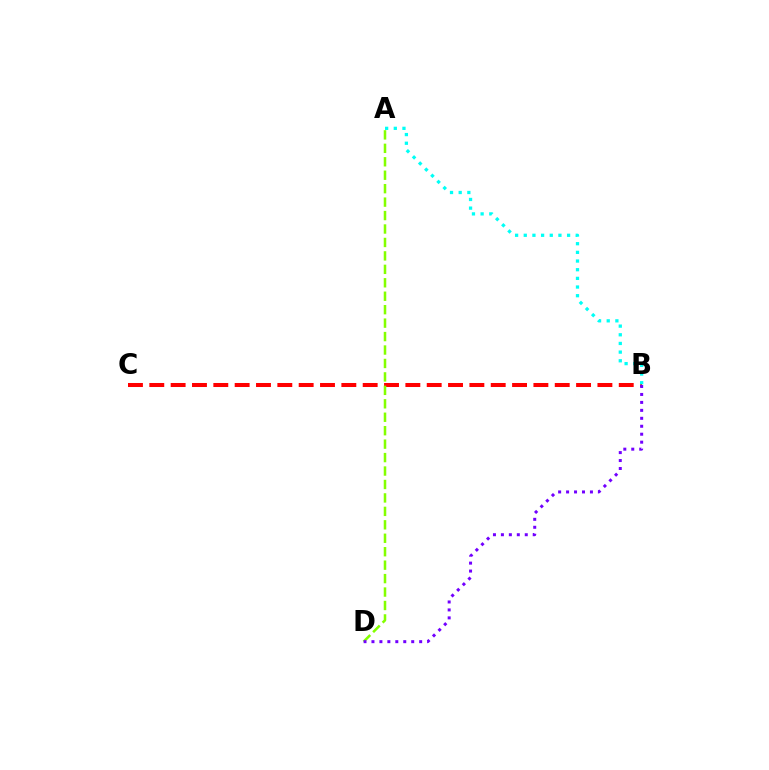{('B', 'C'): [{'color': '#ff0000', 'line_style': 'dashed', 'thickness': 2.9}], ('A', 'D'): [{'color': '#84ff00', 'line_style': 'dashed', 'thickness': 1.83}], ('B', 'D'): [{'color': '#7200ff', 'line_style': 'dotted', 'thickness': 2.16}], ('A', 'B'): [{'color': '#00fff6', 'line_style': 'dotted', 'thickness': 2.35}]}